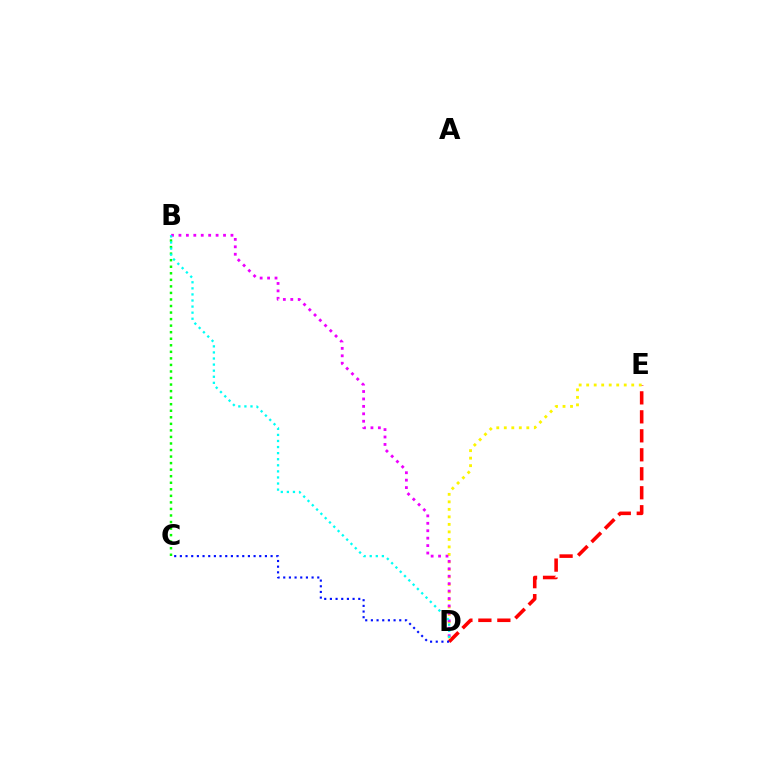{('D', 'E'): [{'color': '#ff0000', 'line_style': 'dashed', 'thickness': 2.58}, {'color': '#fcf500', 'line_style': 'dotted', 'thickness': 2.04}], ('C', 'D'): [{'color': '#0010ff', 'line_style': 'dotted', 'thickness': 1.54}], ('B', 'C'): [{'color': '#08ff00', 'line_style': 'dotted', 'thickness': 1.78}], ('B', 'D'): [{'color': '#ee00ff', 'line_style': 'dotted', 'thickness': 2.02}, {'color': '#00fff6', 'line_style': 'dotted', 'thickness': 1.65}]}